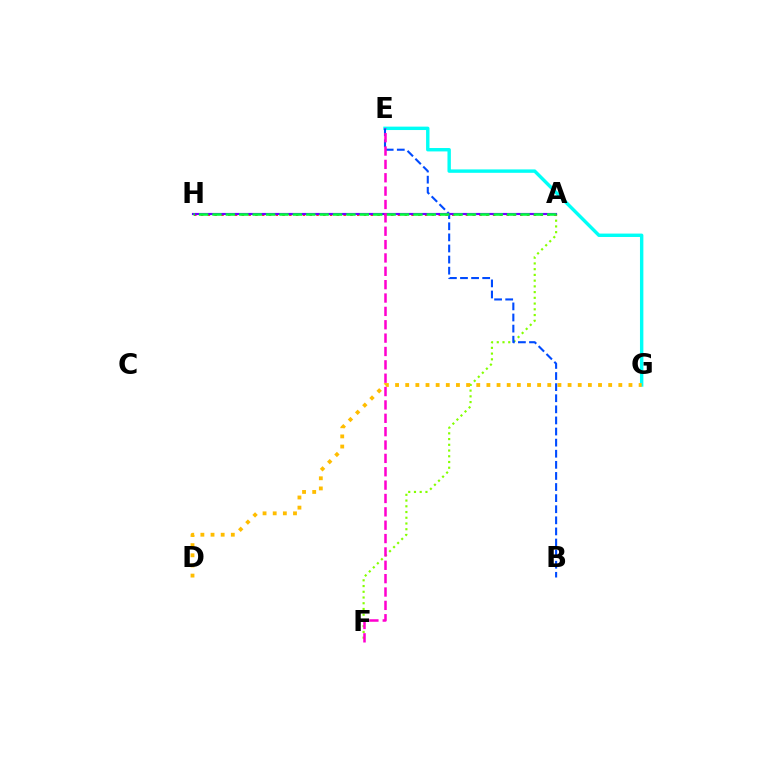{('A', 'F'): [{'color': '#84ff00', 'line_style': 'dotted', 'thickness': 1.56}], ('E', 'G'): [{'color': '#00fff6', 'line_style': 'solid', 'thickness': 2.45}], ('D', 'G'): [{'color': '#ffbd00', 'line_style': 'dotted', 'thickness': 2.76}], ('B', 'E'): [{'color': '#004bff', 'line_style': 'dashed', 'thickness': 1.51}], ('A', 'H'): [{'color': '#ff0000', 'line_style': 'dotted', 'thickness': 1.85}, {'color': '#7200ff', 'line_style': 'solid', 'thickness': 1.55}, {'color': '#00ff39', 'line_style': 'dashed', 'thickness': 1.82}], ('E', 'F'): [{'color': '#ff00cf', 'line_style': 'dashed', 'thickness': 1.82}]}